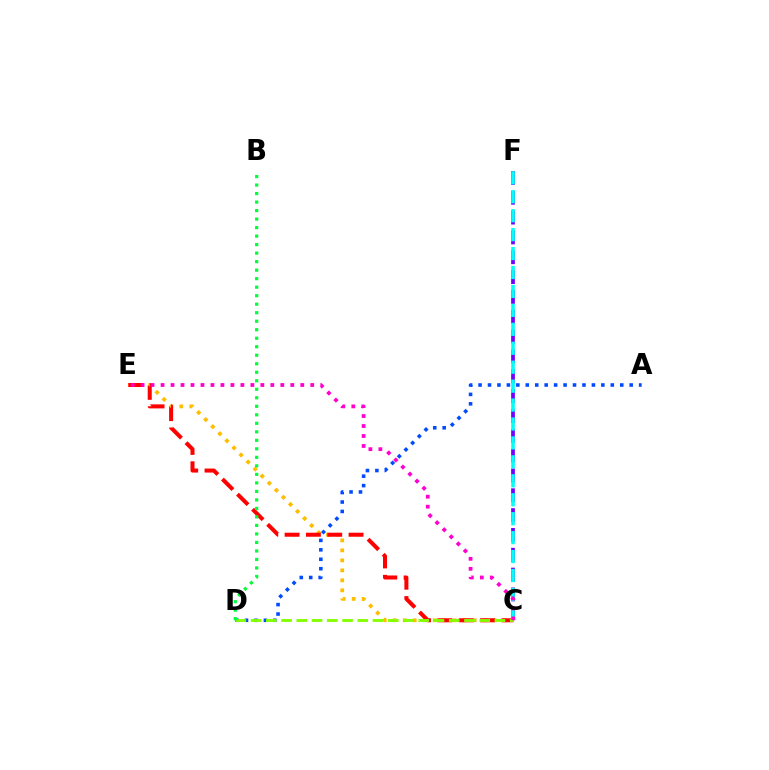{('C', 'E'): [{'color': '#ffbd00', 'line_style': 'dotted', 'thickness': 2.71}, {'color': '#ff0000', 'line_style': 'dashed', 'thickness': 2.9}, {'color': '#ff00cf', 'line_style': 'dotted', 'thickness': 2.71}], ('A', 'D'): [{'color': '#004bff', 'line_style': 'dotted', 'thickness': 2.57}], ('C', 'F'): [{'color': '#7200ff', 'line_style': 'dashed', 'thickness': 2.69}, {'color': '#00fff6', 'line_style': 'dashed', 'thickness': 2.57}], ('C', 'D'): [{'color': '#84ff00', 'line_style': 'dashed', 'thickness': 2.07}], ('B', 'D'): [{'color': '#00ff39', 'line_style': 'dotted', 'thickness': 2.31}]}